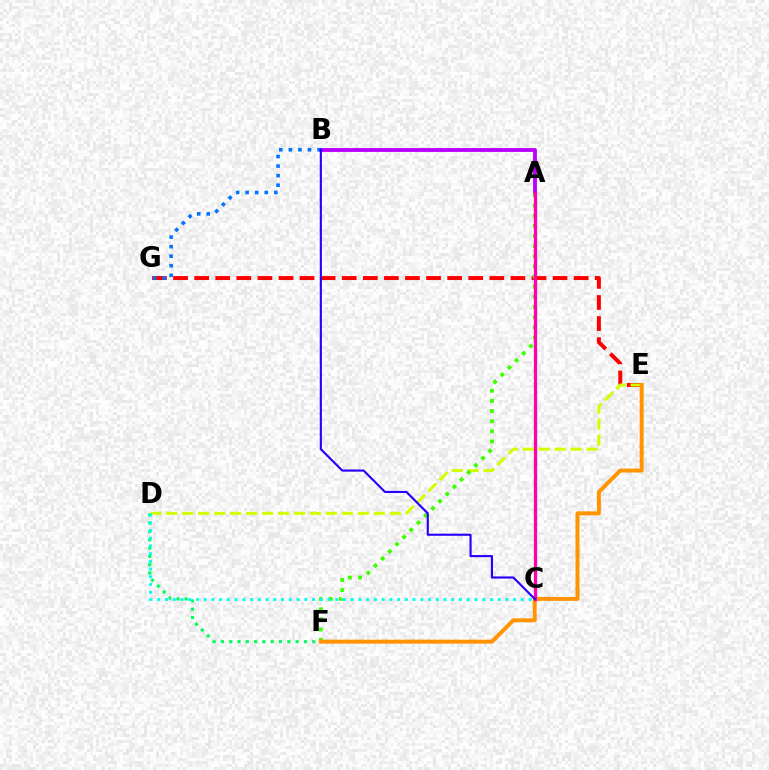{('E', 'G'): [{'color': '#ff0000', 'line_style': 'dashed', 'thickness': 2.86}], ('D', 'E'): [{'color': '#d1ff00', 'line_style': 'dashed', 'thickness': 2.17}], ('A', 'B'): [{'color': '#b900ff', 'line_style': 'solid', 'thickness': 2.76}], ('B', 'G'): [{'color': '#0074ff', 'line_style': 'dotted', 'thickness': 2.6}], ('D', 'F'): [{'color': '#00ff5c', 'line_style': 'dotted', 'thickness': 2.26}], ('A', 'F'): [{'color': '#3dff00', 'line_style': 'dotted', 'thickness': 2.76}], ('E', 'F'): [{'color': '#ff9400', 'line_style': 'solid', 'thickness': 2.85}], ('A', 'C'): [{'color': '#ff00ac', 'line_style': 'solid', 'thickness': 2.36}], ('C', 'D'): [{'color': '#00fff6', 'line_style': 'dotted', 'thickness': 2.1}], ('B', 'C'): [{'color': '#2500ff', 'line_style': 'solid', 'thickness': 1.53}]}